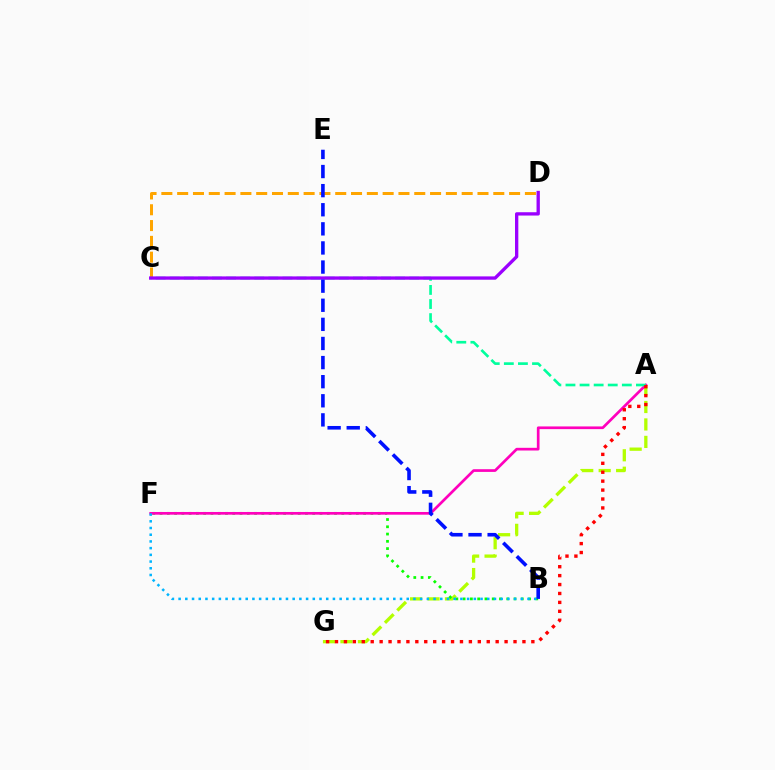{('C', 'D'): [{'color': '#ffa500', 'line_style': 'dashed', 'thickness': 2.15}, {'color': '#9b00ff', 'line_style': 'solid', 'thickness': 2.39}], ('A', 'G'): [{'color': '#b3ff00', 'line_style': 'dashed', 'thickness': 2.37}, {'color': '#ff0000', 'line_style': 'dotted', 'thickness': 2.43}], ('B', 'F'): [{'color': '#08ff00', 'line_style': 'dotted', 'thickness': 1.98}, {'color': '#00b5ff', 'line_style': 'dotted', 'thickness': 1.82}], ('A', 'F'): [{'color': '#ff00bd', 'line_style': 'solid', 'thickness': 1.94}], ('A', 'C'): [{'color': '#00ff9d', 'line_style': 'dashed', 'thickness': 1.91}], ('B', 'E'): [{'color': '#0010ff', 'line_style': 'dashed', 'thickness': 2.6}]}